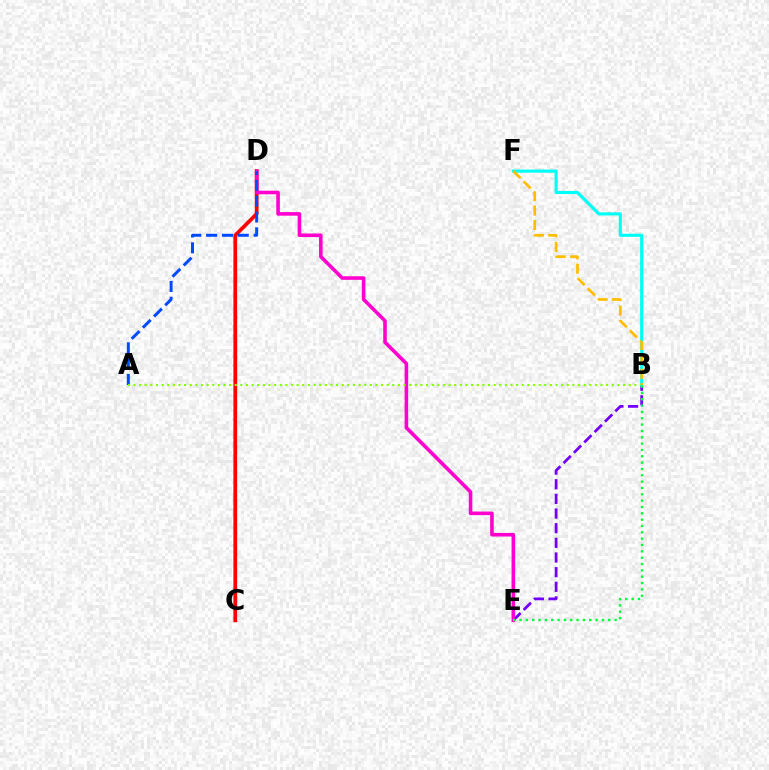{('B', 'E'): [{'color': '#7200ff', 'line_style': 'dashed', 'thickness': 1.99}, {'color': '#00ff39', 'line_style': 'dotted', 'thickness': 1.72}], ('C', 'D'): [{'color': '#ff0000', 'line_style': 'solid', 'thickness': 2.69}], ('D', 'E'): [{'color': '#ff00cf', 'line_style': 'solid', 'thickness': 2.58}], ('A', 'D'): [{'color': '#004bff', 'line_style': 'dashed', 'thickness': 2.15}], ('A', 'B'): [{'color': '#84ff00', 'line_style': 'dotted', 'thickness': 1.53}], ('B', 'F'): [{'color': '#00fff6', 'line_style': 'solid', 'thickness': 2.25}, {'color': '#ffbd00', 'line_style': 'dashed', 'thickness': 1.96}]}